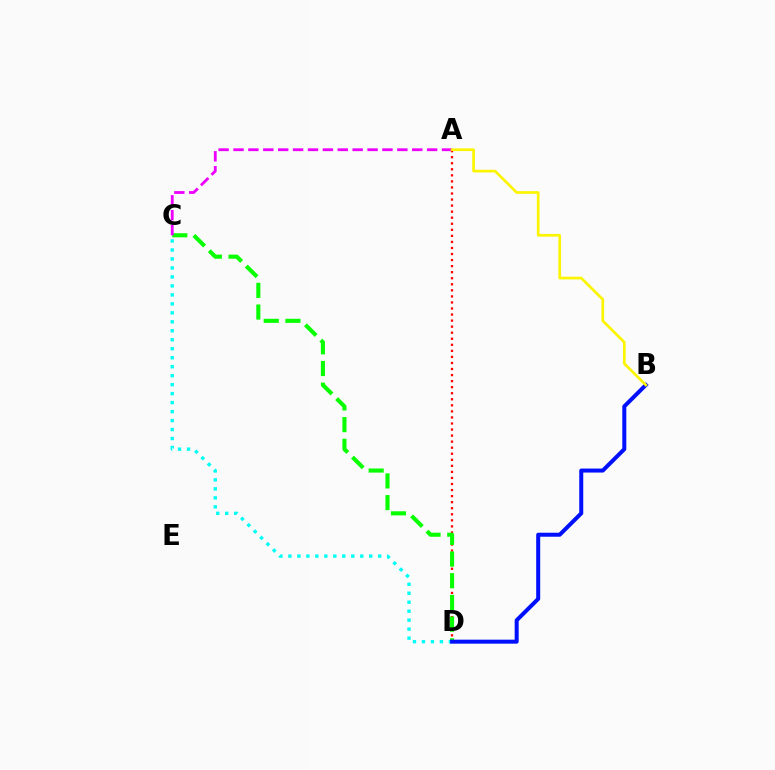{('A', 'D'): [{'color': '#ff0000', 'line_style': 'dotted', 'thickness': 1.64}], ('C', 'D'): [{'color': '#08ff00', 'line_style': 'dashed', 'thickness': 2.95}, {'color': '#00fff6', 'line_style': 'dotted', 'thickness': 2.44}], ('A', 'C'): [{'color': '#ee00ff', 'line_style': 'dashed', 'thickness': 2.02}], ('B', 'D'): [{'color': '#0010ff', 'line_style': 'solid', 'thickness': 2.89}], ('A', 'B'): [{'color': '#fcf500', 'line_style': 'solid', 'thickness': 1.94}]}